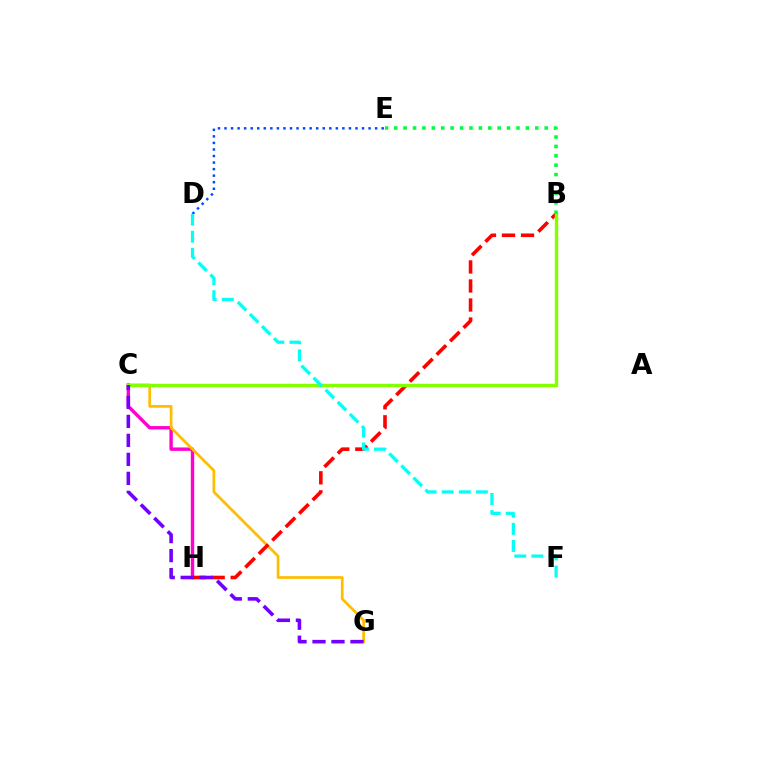{('C', 'H'): [{'color': '#ff00cf', 'line_style': 'solid', 'thickness': 2.44}], ('C', 'G'): [{'color': '#ffbd00', 'line_style': 'solid', 'thickness': 1.97}, {'color': '#7200ff', 'line_style': 'dashed', 'thickness': 2.58}], ('B', 'H'): [{'color': '#ff0000', 'line_style': 'dashed', 'thickness': 2.58}], ('B', 'C'): [{'color': '#84ff00', 'line_style': 'solid', 'thickness': 2.48}], ('D', 'E'): [{'color': '#004bff', 'line_style': 'dotted', 'thickness': 1.78}], ('D', 'F'): [{'color': '#00fff6', 'line_style': 'dashed', 'thickness': 2.32}], ('B', 'E'): [{'color': '#00ff39', 'line_style': 'dotted', 'thickness': 2.56}]}